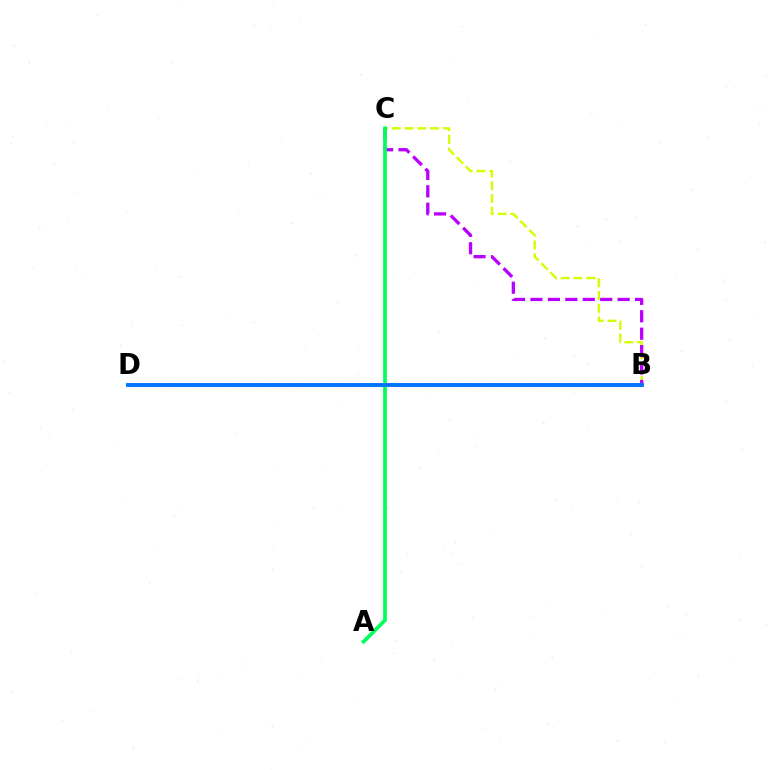{('B', 'C'): [{'color': '#d1ff00', 'line_style': 'dashed', 'thickness': 1.74}, {'color': '#b900ff', 'line_style': 'dashed', 'thickness': 2.37}], ('B', 'D'): [{'color': '#ff0000', 'line_style': 'dashed', 'thickness': 1.75}, {'color': '#0074ff', 'line_style': 'solid', 'thickness': 2.8}], ('A', 'C'): [{'color': '#00ff5c', 'line_style': 'solid', 'thickness': 2.69}]}